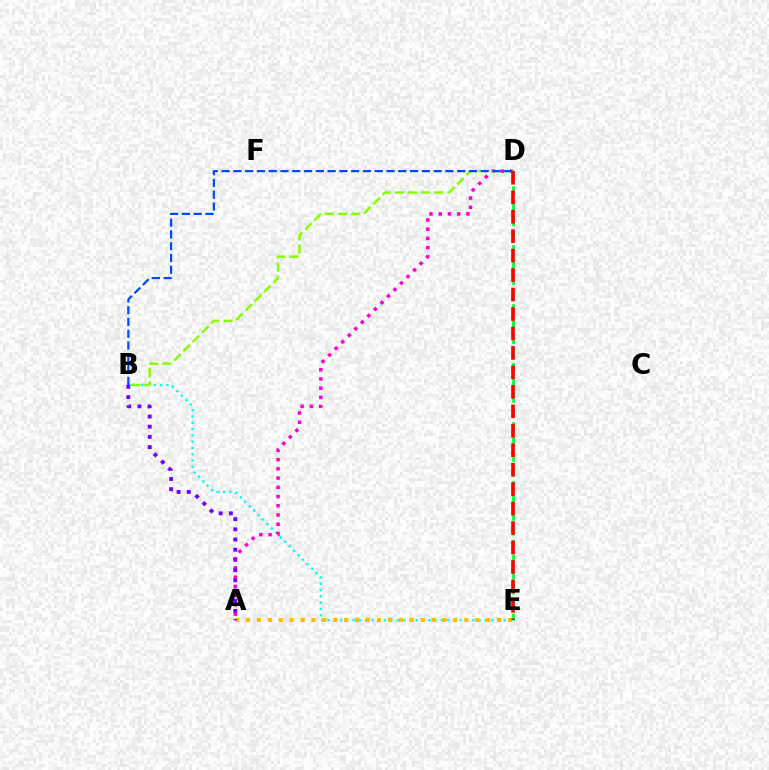{('B', 'E'): [{'color': '#00fff6', 'line_style': 'dotted', 'thickness': 1.71}], ('A', 'D'): [{'color': '#ff00cf', 'line_style': 'dotted', 'thickness': 2.51}], ('A', 'E'): [{'color': '#ffbd00', 'line_style': 'dotted', 'thickness': 2.97}], ('D', 'E'): [{'color': '#00ff39', 'line_style': 'dashed', 'thickness': 2.0}, {'color': '#ff0000', 'line_style': 'dashed', 'thickness': 2.64}], ('B', 'D'): [{'color': '#84ff00', 'line_style': 'dashed', 'thickness': 1.78}, {'color': '#004bff', 'line_style': 'dashed', 'thickness': 1.6}], ('A', 'B'): [{'color': '#7200ff', 'line_style': 'dotted', 'thickness': 2.77}]}